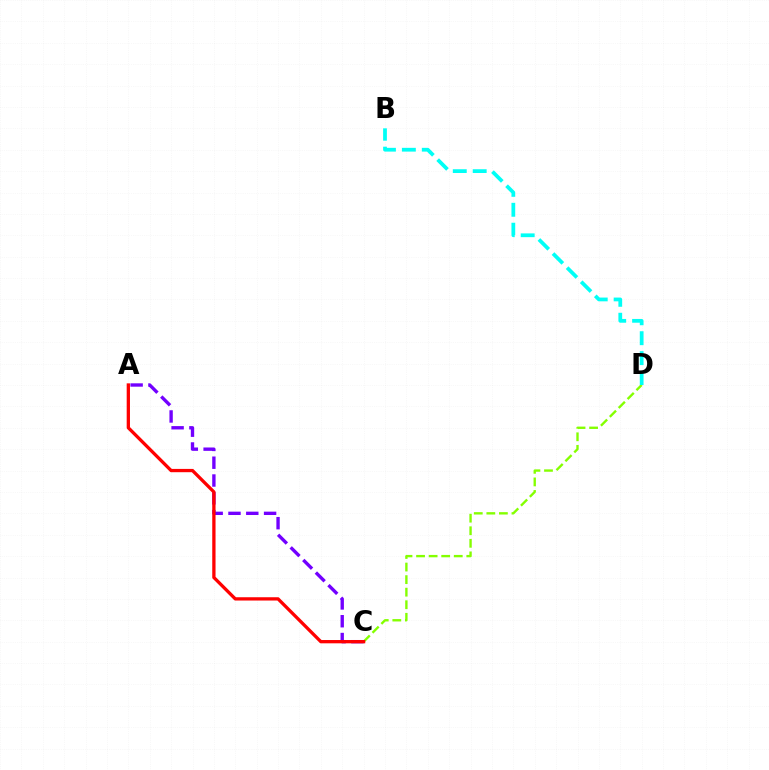{('C', 'D'): [{'color': '#84ff00', 'line_style': 'dashed', 'thickness': 1.71}], ('B', 'D'): [{'color': '#00fff6', 'line_style': 'dashed', 'thickness': 2.71}], ('A', 'C'): [{'color': '#7200ff', 'line_style': 'dashed', 'thickness': 2.42}, {'color': '#ff0000', 'line_style': 'solid', 'thickness': 2.37}]}